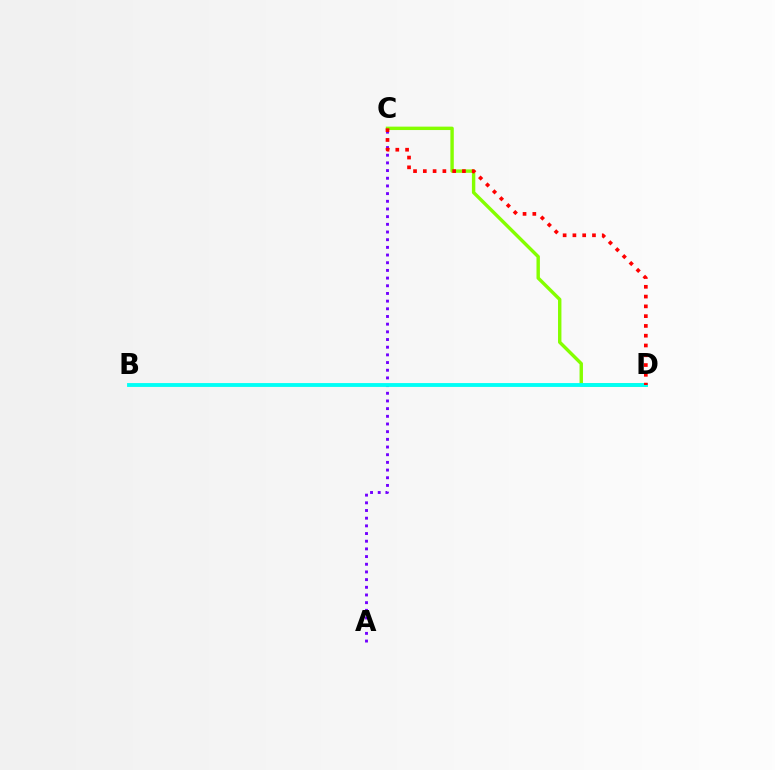{('C', 'D'): [{'color': '#84ff00', 'line_style': 'solid', 'thickness': 2.45}, {'color': '#ff0000', 'line_style': 'dotted', 'thickness': 2.66}], ('A', 'C'): [{'color': '#7200ff', 'line_style': 'dotted', 'thickness': 2.09}], ('B', 'D'): [{'color': '#00fff6', 'line_style': 'solid', 'thickness': 2.77}]}